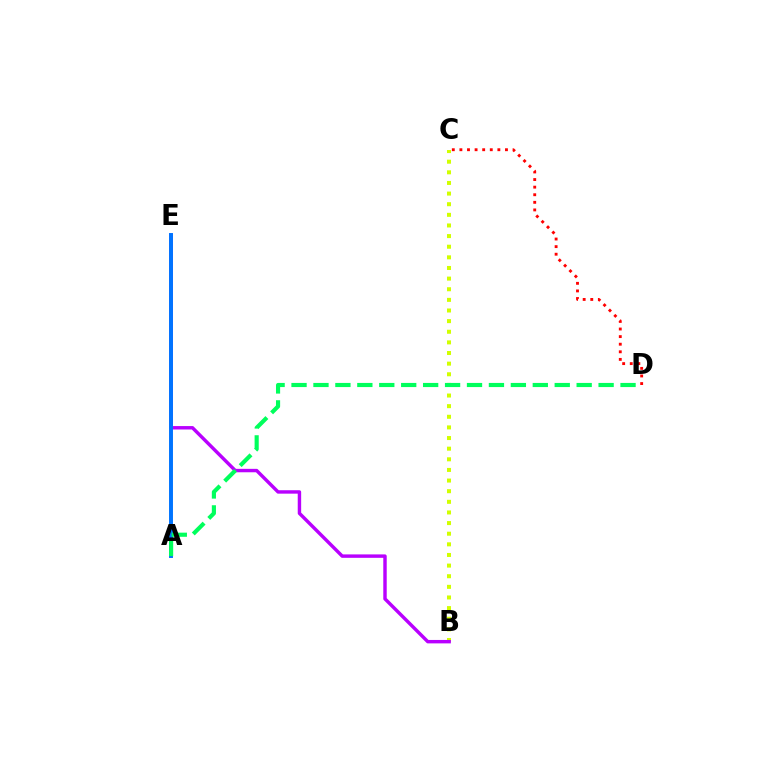{('B', 'C'): [{'color': '#d1ff00', 'line_style': 'dotted', 'thickness': 2.89}], ('B', 'E'): [{'color': '#b900ff', 'line_style': 'solid', 'thickness': 2.47}], ('A', 'E'): [{'color': '#0074ff', 'line_style': 'solid', 'thickness': 2.83}], ('C', 'D'): [{'color': '#ff0000', 'line_style': 'dotted', 'thickness': 2.06}], ('A', 'D'): [{'color': '#00ff5c', 'line_style': 'dashed', 'thickness': 2.98}]}